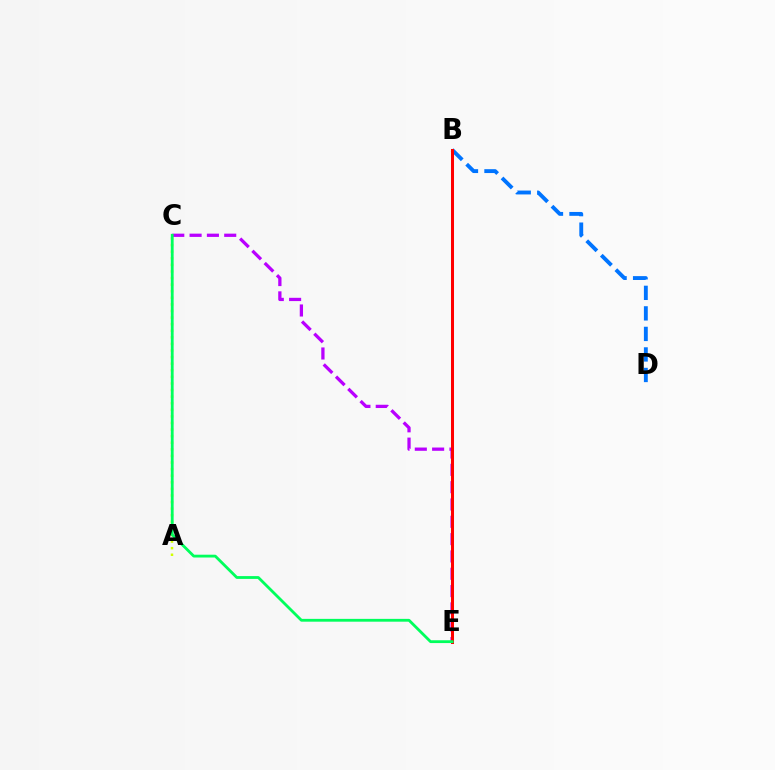{('A', 'C'): [{'color': '#d1ff00', 'line_style': 'dotted', 'thickness': 1.79}], ('B', 'D'): [{'color': '#0074ff', 'line_style': 'dashed', 'thickness': 2.79}], ('C', 'E'): [{'color': '#b900ff', 'line_style': 'dashed', 'thickness': 2.35}, {'color': '#00ff5c', 'line_style': 'solid', 'thickness': 2.03}], ('B', 'E'): [{'color': '#ff0000', 'line_style': 'solid', 'thickness': 2.18}]}